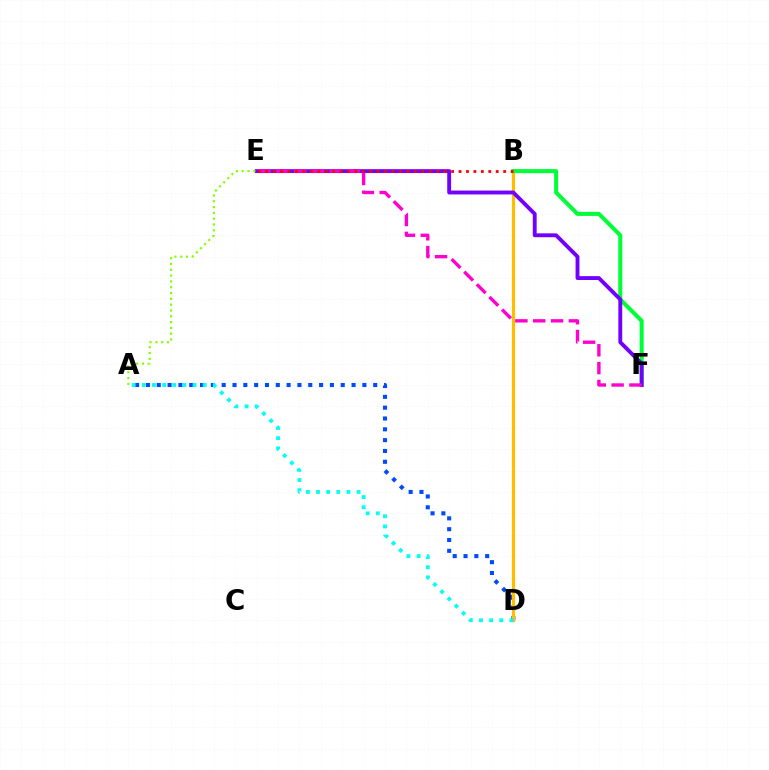{('A', 'D'): [{'color': '#004bff', 'line_style': 'dotted', 'thickness': 2.94}, {'color': '#00fff6', 'line_style': 'dotted', 'thickness': 2.76}], ('B', 'D'): [{'color': '#ffbd00', 'line_style': 'solid', 'thickness': 2.31}], ('B', 'F'): [{'color': '#00ff39', 'line_style': 'solid', 'thickness': 2.91}], ('E', 'F'): [{'color': '#7200ff', 'line_style': 'solid', 'thickness': 2.79}, {'color': '#ff00cf', 'line_style': 'dashed', 'thickness': 2.42}], ('A', 'E'): [{'color': '#84ff00', 'line_style': 'dotted', 'thickness': 1.58}], ('B', 'E'): [{'color': '#ff0000', 'line_style': 'dotted', 'thickness': 2.02}]}